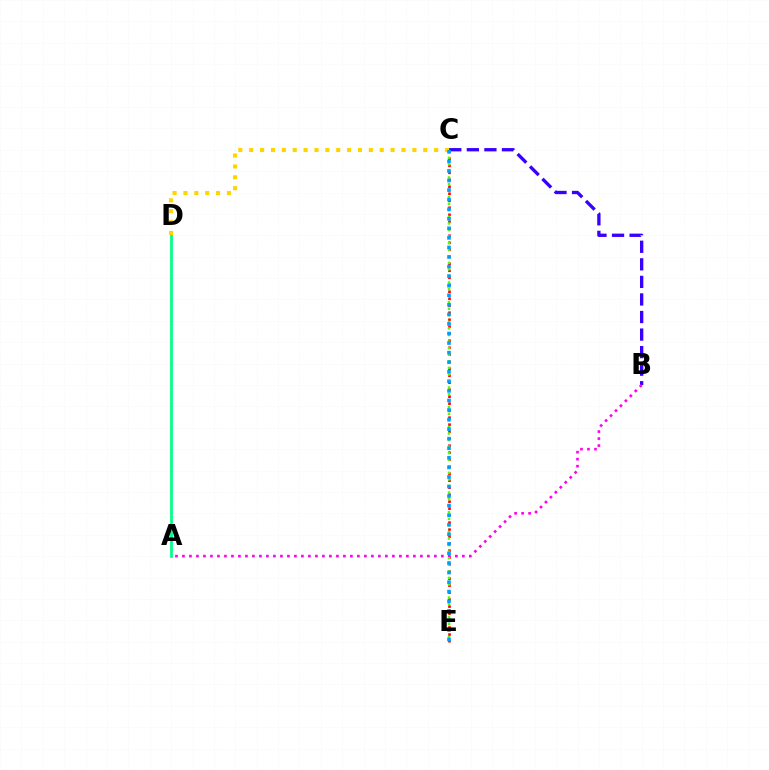{('B', 'C'): [{'color': '#3700ff', 'line_style': 'dashed', 'thickness': 2.39}], ('A', 'D'): [{'color': '#00ff86', 'line_style': 'solid', 'thickness': 1.98}], ('C', 'D'): [{'color': '#ffd500', 'line_style': 'dotted', 'thickness': 2.96}], ('C', 'E'): [{'color': '#ff0000', 'line_style': 'dotted', 'thickness': 1.9}, {'color': '#4fff00', 'line_style': 'dotted', 'thickness': 1.78}, {'color': '#009eff', 'line_style': 'dotted', 'thickness': 2.6}], ('A', 'B'): [{'color': '#ff00ed', 'line_style': 'dotted', 'thickness': 1.9}]}